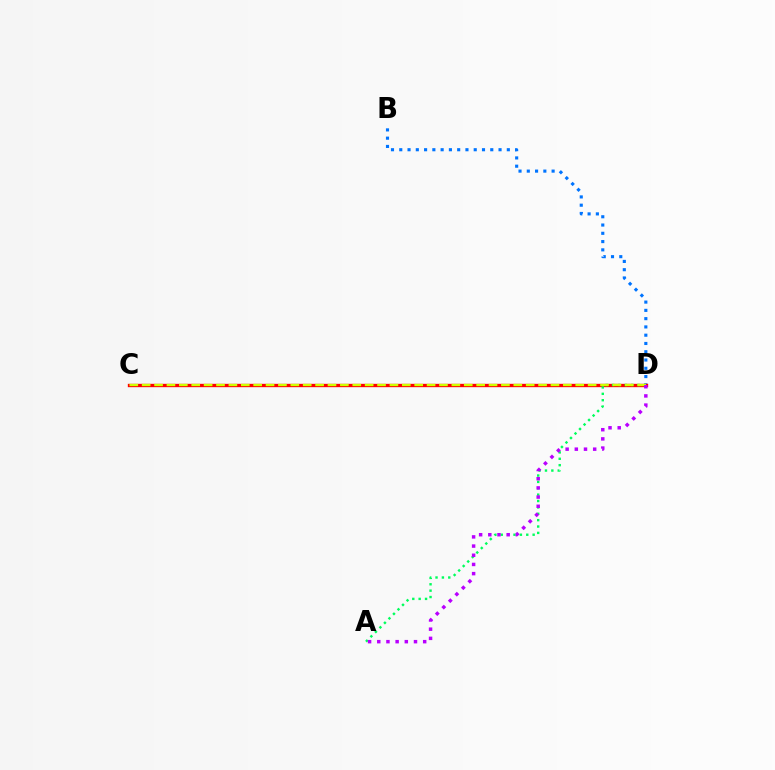{('B', 'D'): [{'color': '#0074ff', 'line_style': 'dotted', 'thickness': 2.25}], ('C', 'D'): [{'color': '#ff0000', 'line_style': 'solid', 'thickness': 2.41}, {'color': '#d1ff00', 'line_style': 'dashed', 'thickness': 1.68}], ('A', 'D'): [{'color': '#00ff5c', 'line_style': 'dotted', 'thickness': 1.73}, {'color': '#b900ff', 'line_style': 'dotted', 'thickness': 2.5}]}